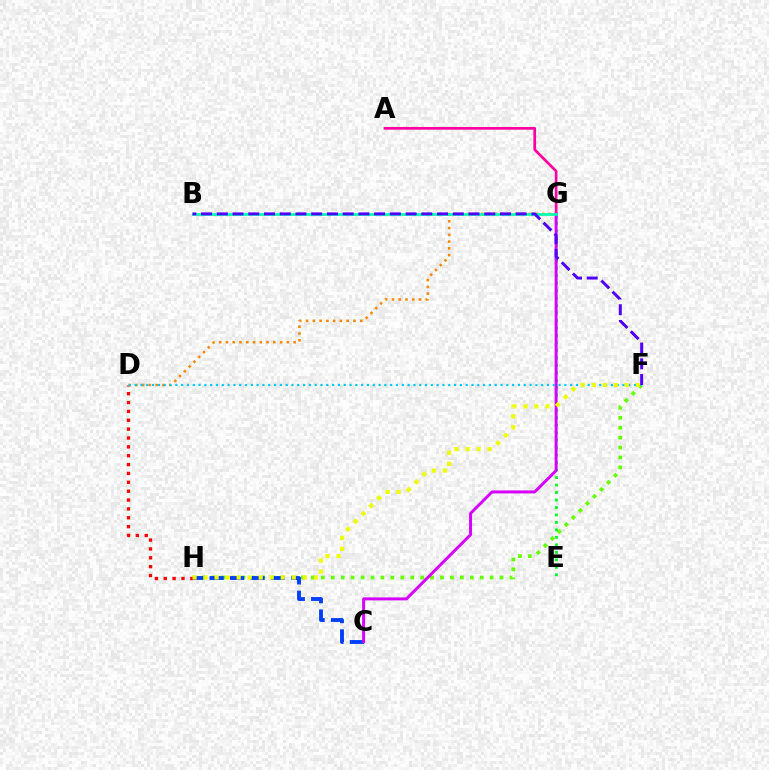{('F', 'H'): [{'color': '#66ff00', 'line_style': 'dotted', 'thickness': 2.7}, {'color': '#eeff00', 'line_style': 'dotted', 'thickness': 2.99}], ('E', 'G'): [{'color': '#00ff27', 'line_style': 'dotted', 'thickness': 2.03}], ('C', 'H'): [{'color': '#003fff', 'line_style': 'dashed', 'thickness': 2.77}], ('A', 'G'): [{'color': '#ff00a0', 'line_style': 'solid', 'thickness': 1.94}], ('D', 'H'): [{'color': '#ff0000', 'line_style': 'dotted', 'thickness': 2.41}], ('C', 'G'): [{'color': '#d600ff', 'line_style': 'solid', 'thickness': 2.13}], ('D', 'G'): [{'color': '#ff8800', 'line_style': 'dotted', 'thickness': 1.84}], ('B', 'G'): [{'color': '#00ffaf', 'line_style': 'solid', 'thickness': 1.93}], ('D', 'F'): [{'color': '#00c7ff', 'line_style': 'dotted', 'thickness': 1.58}], ('B', 'F'): [{'color': '#4f00ff', 'line_style': 'dashed', 'thickness': 2.14}]}